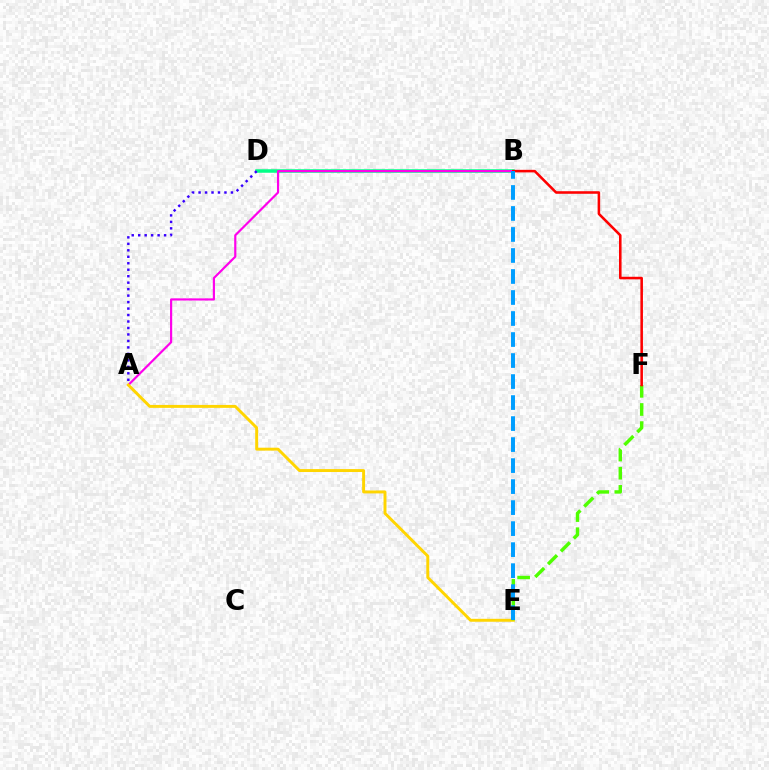{('B', 'D'): [{'color': '#00ff86', 'line_style': 'solid', 'thickness': 2.52}], ('A', 'B'): [{'color': '#ff00ed', 'line_style': 'solid', 'thickness': 1.57}], ('A', 'E'): [{'color': '#ffd500', 'line_style': 'solid', 'thickness': 2.11}], ('E', 'F'): [{'color': '#4fff00', 'line_style': 'dashed', 'thickness': 2.47}], ('B', 'F'): [{'color': '#ff0000', 'line_style': 'solid', 'thickness': 1.84}], ('A', 'D'): [{'color': '#3700ff', 'line_style': 'dotted', 'thickness': 1.76}], ('B', 'E'): [{'color': '#009eff', 'line_style': 'dashed', 'thickness': 2.85}]}